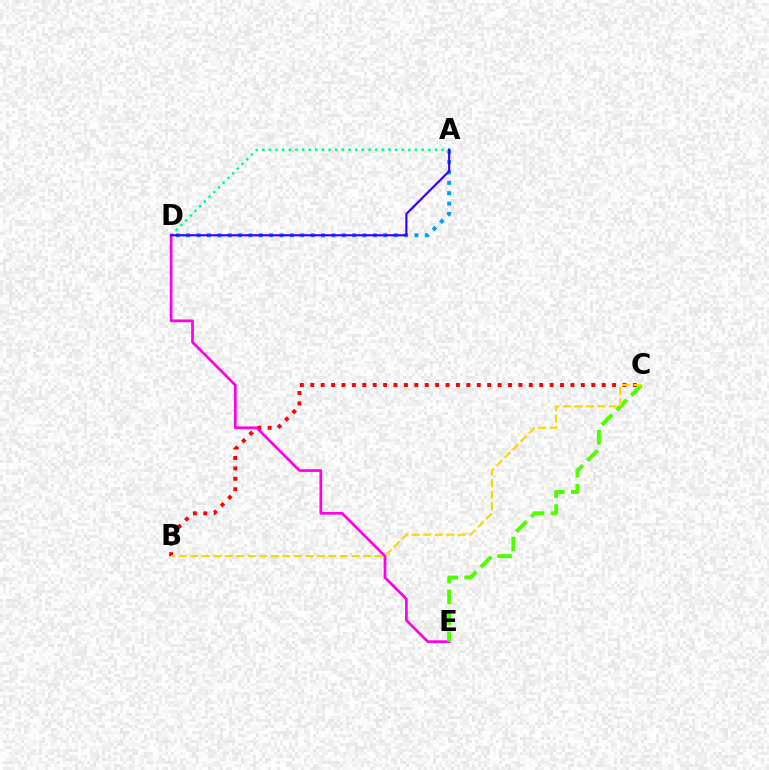{('A', 'D'): [{'color': '#009eff', 'line_style': 'dotted', 'thickness': 2.82}, {'color': '#00ff86', 'line_style': 'dotted', 'thickness': 1.81}, {'color': '#3700ff', 'line_style': 'solid', 'thickness': 1.55}], ('B', 'C'): [{'color': '#ff0000', 'line_style': 'dotted', 'thickness': 2.83}, {'color': '#ffd500', 'line_style': 'dashed', 'thickness': 1.56}], ('D', 'E'): [{'color': '#ff00ed', 'line_style': 'solid', 'thickness': 1.96}], ('C', 'E'): [{'color': '#4fff00', 'line_style': 'dashed', 'thickness': 2.84}]}